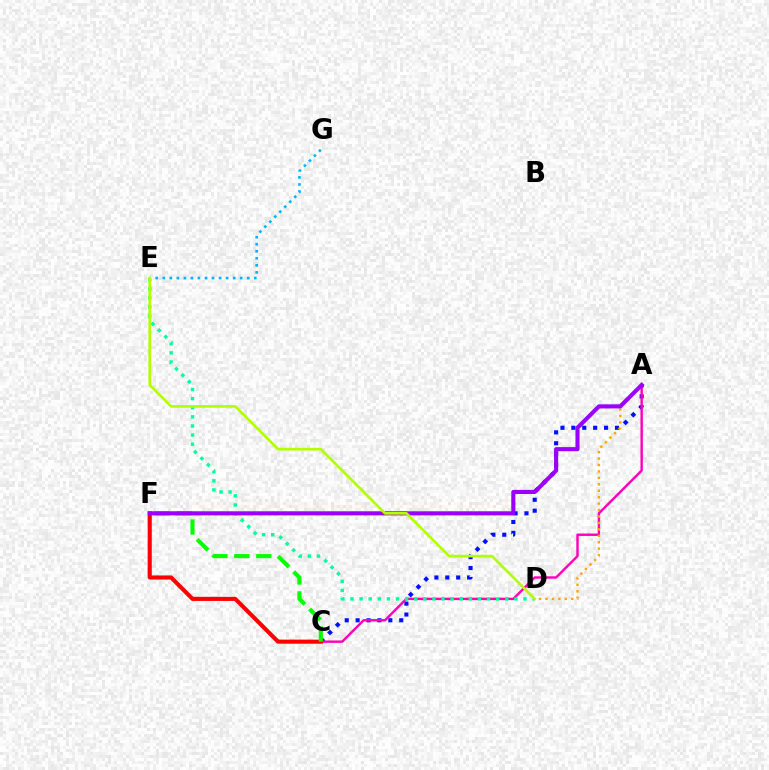{('A', 'C'): [{'color': '#0010ff', 'line_style': 'dotted', 'thickness': 2.96}, {'color': '#ff00bd', 'line_style': 'solid', 'thickness': 1.74}], ('C', 'F'): [{'color': '#ff0000', 'line_style': 'solid', 'thickness': 2.95}, {'color': '#08ff00', 'line_style': 'dashed', 'thickness': 2.98}], ('D', 'E'): [{'color': '#00ff9d', 'line_style': 'dotted', 'thickness': 2.47}, {'color': '#b3ff00', 'line_style': 'solid', 'thickness': 1.92}], ('A', 'D'): [{'color': '#ffa500', 'line_style': 'dotted', 'thickness': 1.75}], ('A', 'F'): [{'color': '#9b00ff', 'line_style': 'solid', 'thickness': 2.96}], ('E', 'G'): [{'color': '#00b5ff', 'line_style': 'dotted', 'thickness': 1.91}]}